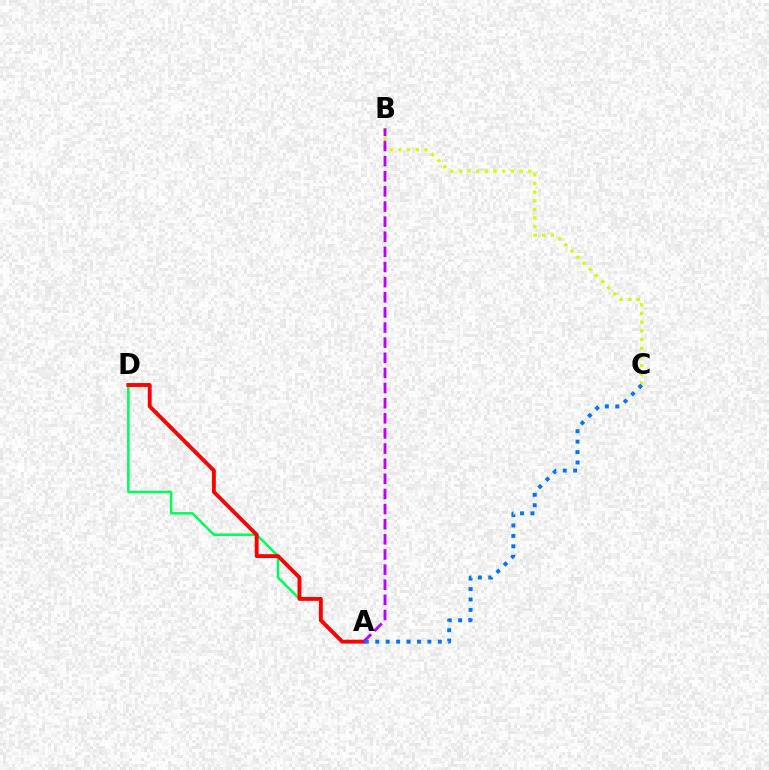{('A', 'D'): [{'color': '#00ff5c', 'line_style': 'solid', 'thickness': 1.82}, {'color': '#ff0000', 'line_style': 'solid', 'thickness': 2.79}], ('B', 'C'): [{'color': '#d1ff00', 'line_style': 'dotted', 'thickness': 2.36}], ('A', 'B'): [{'color': '#b900ff', 'line_style': 'dashed', 'thickness': 2.06}], ('A', 'C'): [{'color': '#0074ff', 'line_style': 'dotted', 'thickness': 2.83}]}